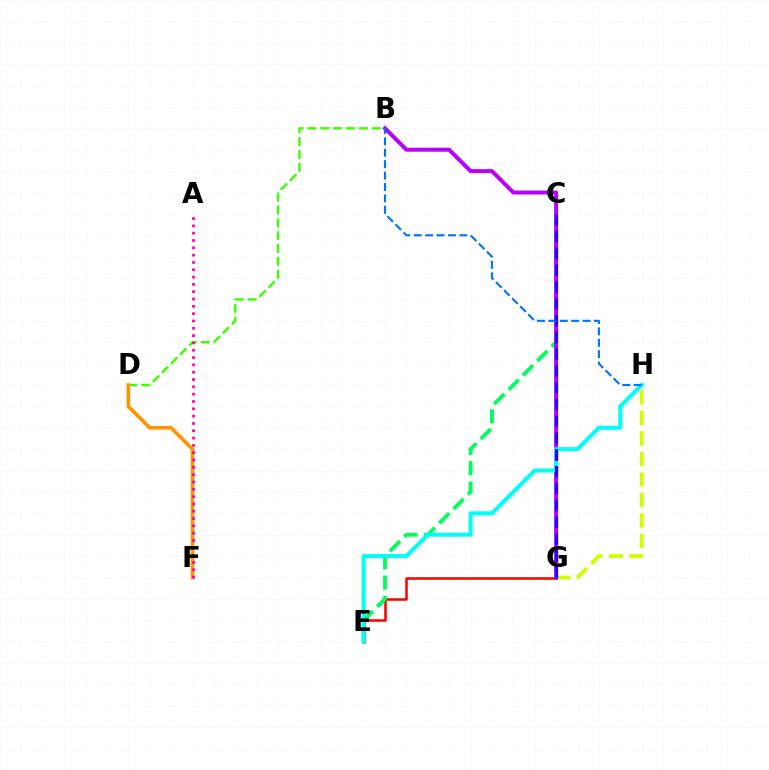{('G', 'H'): [{'color': '#d1ff00', 'line_style': 'dashed', 'thickness': 2.78}], ('B', 'D'): [{'color': '#3dff00', 'line_style': 'dashed', 'thickness': 1.75}], ('D', 'F'): [{'color': '#ff9400', 'line_style': 'solid', 'thickness': 2.6}], ('E', 'G'): [{'color': '#ff0000', 'line_style': 'solid', 'thickness': 1.84}], ('C', 'E'): [{'color': '#00ff5c', 'line_style': 'dashed', 'thickness': 2.76}], ('B', 'G'): [{'color': '#b900ff', 'line_style': 'solid', 'thickness': 2.86}], ('E', 'H'): [{'color': '#00fff6', 'line_style': 'solid', 'thickness': 2.93}], ('A', 'F'): [{'color': '#ff00ac', 'line_style': 'dotted', 'thickness': 1.99}], ('C', 'G'): [{'color': '#2500ff', 'line_style': 'dashed', 'thickness': 2.28}], ('B', 'H'): [{'color': '#0074ff', 'line_style': 'dashed', 'thickness': 1.55}]}